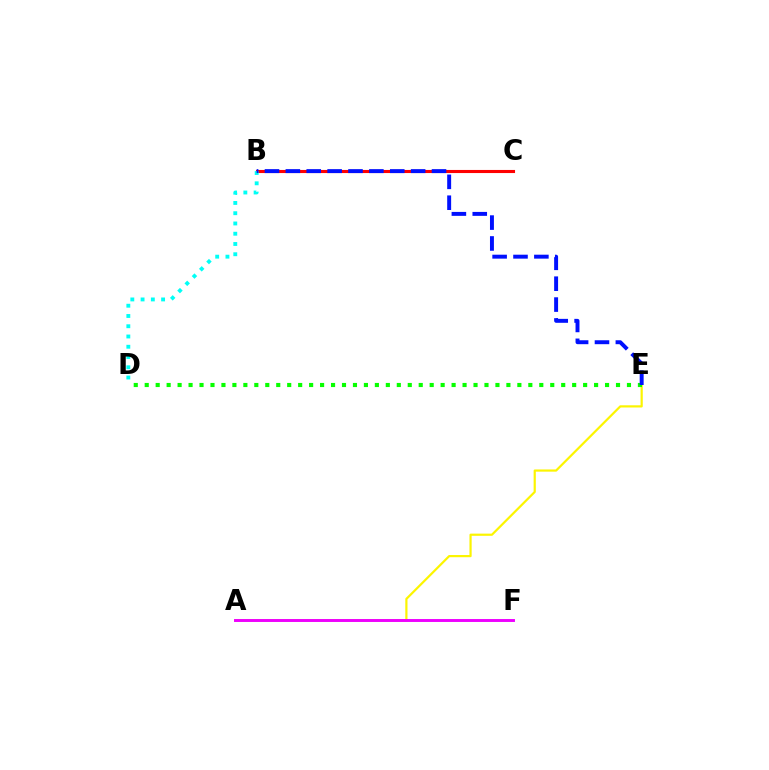{('A', 'E'): [{'color': '#fcf500', 'line_style': 'solid', 'thickness': 1.58}], ('A', 'F'): [{'color': '#ee00ff', 'line_style': 'solid', 'thickness': 2.1}], ('B', 'C'): [{'color': '#ff0000', 'line_style': 'solid', 'thickness': 2.23}], ('D', 'E'): [{'color': '#08ff00', 'line_style': 'dotted', 'thickness': 2.98}], ('B', 'D'): [{'color': '#00fff6', 'line_style': 'dotted', 'thickness': 2.79}], ('B', 'E'): [{'color': '#0010ff', 'line_style': 'dashed', 'thickness': 2.84}]}